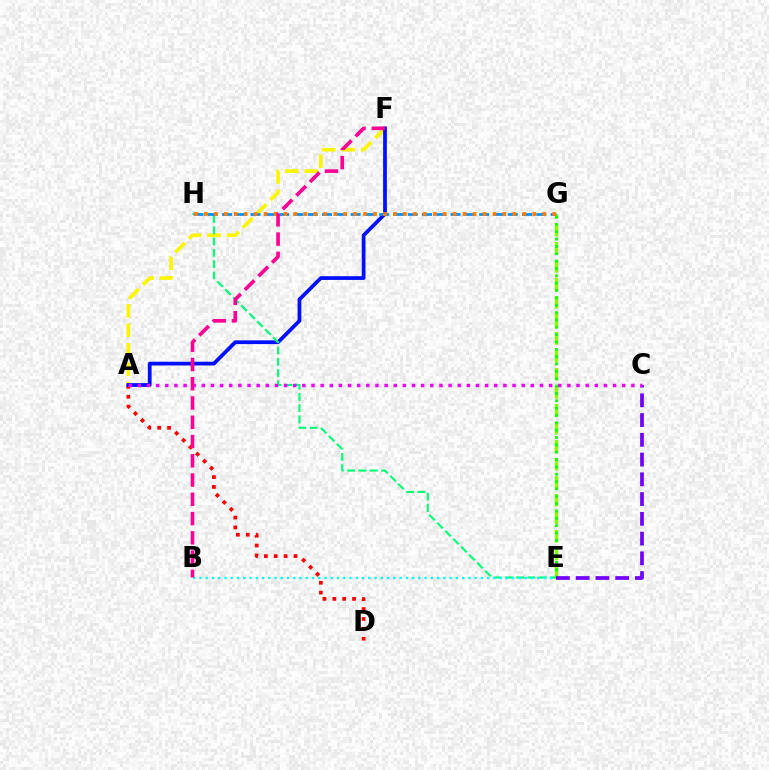{('A', 'D'): [{'color': '#ff0000', 'line_style': 'dotted', 'thickness': 2.68}], ('A', 'F'): [{'color': '#fcf500', 'line_style': 'dashed', 'thickness': 2.64}, {'color': '#0010ff', 'line_style': 'solid', 'thickness': 2.7}], ('E', 'H'): [{'color': '#00ff74', 'line_style': 'dashed', 'thickness': 1.53}], ('B', 'E'): [{'color': '#00fff6', 'line_style': 'dotted', 'thickness': 1.7}], ('E', 'G'): [{'color': '#84ff00', 'line_style': 'dashed', 'thickness': 2.44}, {'color': '#08ff00', 'line_style': 'dotted', 'thickness': 2.0}], ('C', 'E'): [{'color': '#7200ff', 'line_style': 'dashed', 'thickness': 2.68}], ('G', 'H'): [{'color': '#008cff', 'line_style': 'dashed', 'thickness': 1.94}, {'color': '#ff7c00', 'line_style': 'dotted', 'thickness': 2.7}], ('A', 'C'): [{'color': '#ee00ff', 'line_style': 'dotted', 'thickness': 2.48}], ('B', 'F'): [{'color': '#ff0094', 'line_style': 'dashed', 'thickness': 2.62}]}